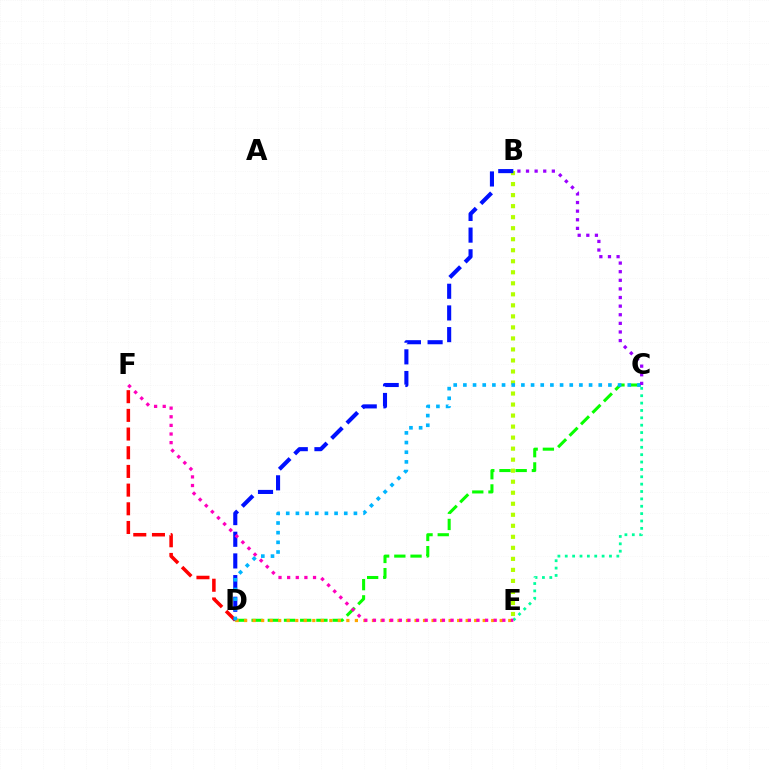{('D', 'F'): [{'color': '#ff0000', 'line_style': 'dashed', 'thickness': 2.54}], ('B', 'E'): [{'color': '#b3ff00', 'line_style': 'dotted', 'thickness': 2.99}], ('C', 'D'): [{'color': '#08ff00', 'line_style': 'dashed', 'thickness': 2.2}, {'color': '#00b5ff', 'line_style': 'dotted', 'thickness': 2.63}], ('B', 'D'): [{'color': '#0010ff', 'line_style': 'dashed', 'thickness': 2.94}], ('D', 'E'): [{'color': '#ffa500', 'line_style': 'dotted', 'thickness': 2.32}], ('C', 'E'): [{'color': '#00ff9d', 'line_style': 'dotted', 'thickness': 2.0}], ('E', 'F'): [{'color': '#ff00bd', 'line_style': 'dotted', 'thickness': 2.34}], ('B', 'C'): [{'color': '#9b00ff', 'line_style': 'dotted', 'thickness': 2.34}]}